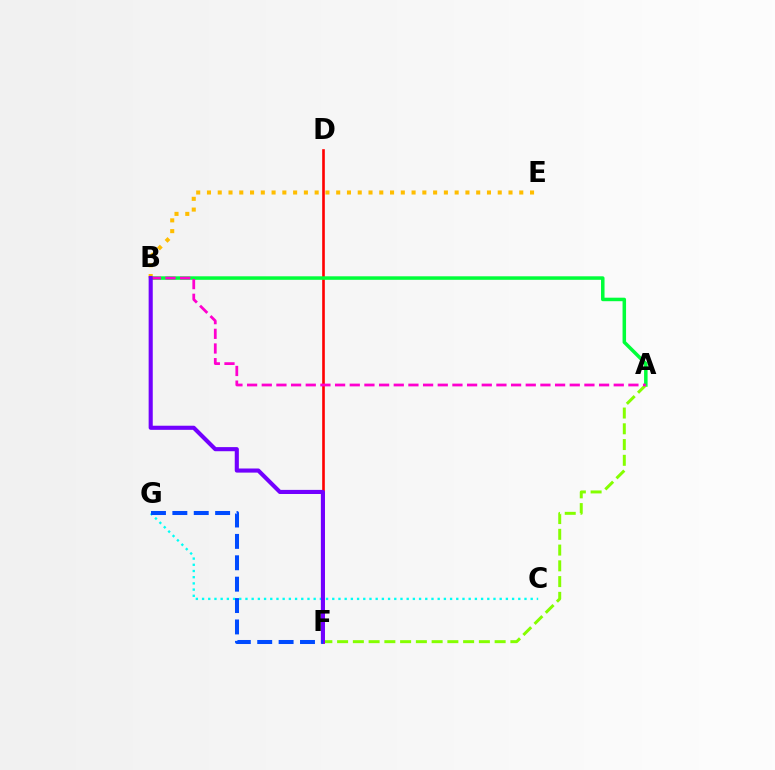{('D', 'F'): [{'color': '#ff0000', 'line_style': 'solid', 'thickness': 1.9}], ('A', 'B'): [{'color': '#00ff39', 'line_style': 'solid', 'thickness': 2.52}, {'color': '#ff00cf', 'line_style': 'dashed', 'thickness': 1.99}], ('C', 'G'): [{'color': '#00fff6', 'line_style': 'dotted', 'thickness': 1.68}], ('A', 'F'): [{'color': '#84ff00', 'line_style': 'dashed', 'thickness': 2.14}], ('B', 'E'): [{'color': '#ffbd00', 'line_style': 'dotted', 'thickness': 2.93}], ('B', 'F'): [{'color': '#7200ff', 'line_style': 'solid', 'thickness': 2.96}], ('F', 'G'): [{'color': '#004bff', 'line_style': 'dashed', 'thickness': 2.91}]}